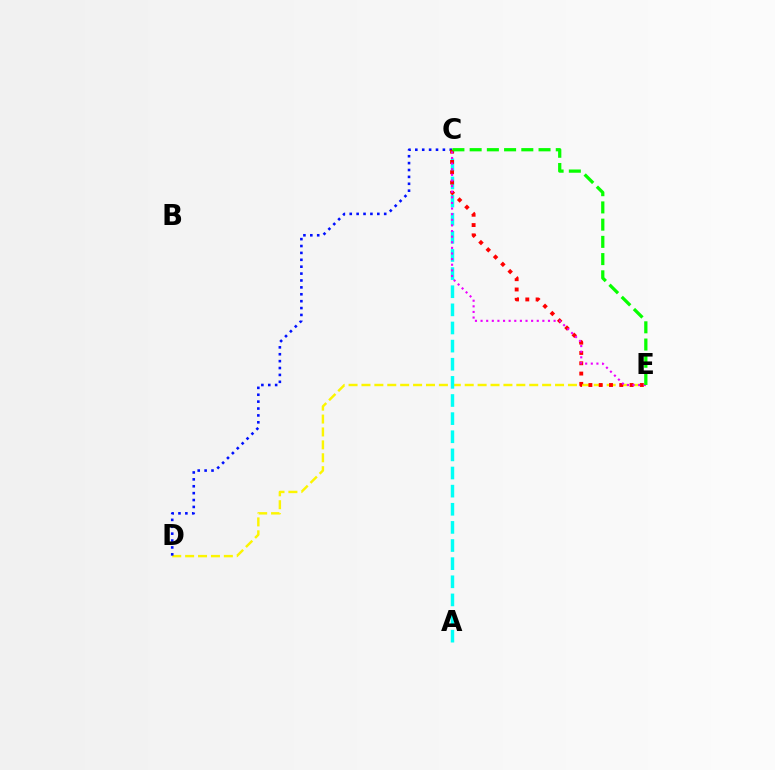{('D', 'E'): [{'color': '#fcf500', 'line_style': 'dashed', 'thickness': 1.75}], ('C', 'D'): [{'color': '#0010ff', 'line_style': 'dotted', 'thickness': 1.87}], ('A', 'C'): [{'color': '#00fff6', 'line_style': 'dashed', 'thickness': 2.46}], ('C', 'E'): [{'color': '#ff0000', 'line_style': 'dotted', 'thickness': 2.8}, {'color': '#ee00ff', 'line_style': 'dotted', 'thickness': 1.53}, {'color': '#08ff00', 'line_style': 'dashed', 'thickness': 2.34}]}